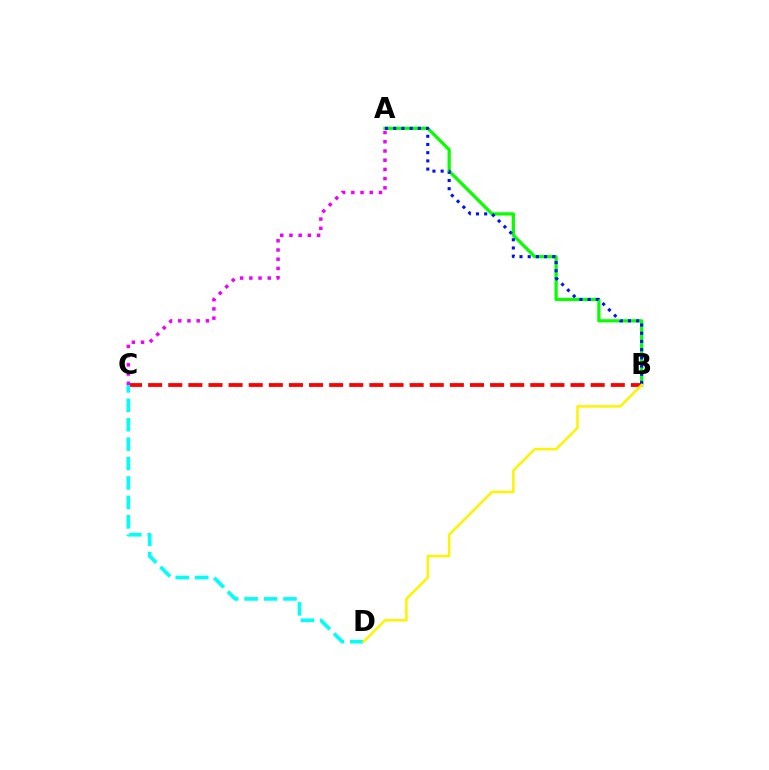{('A', 'B'): [{'color': '#08ff00', 'line_style': 'solid', 'thickness': 2.32}, {'color': '#0010ff', 'line_style': 'dotted', 'thickness': 2.23}], ('B', 'C'): [{'color': '#ff0000', 'line_style': 'dashed', 'thickness': 2.73}], ('A', 'C'): [{'color': '#ee00ff', 'line_style': 'dotted', 'thickness': 2.5}], ('C', 'D'): [{'color': '#00fff6', 'line_style': 'dashed', 'thickness': 2.64}], ('B', 'D'): [{'color': '#fcf500', 'line_style': 'solid', 'thickness': 1.82}]}